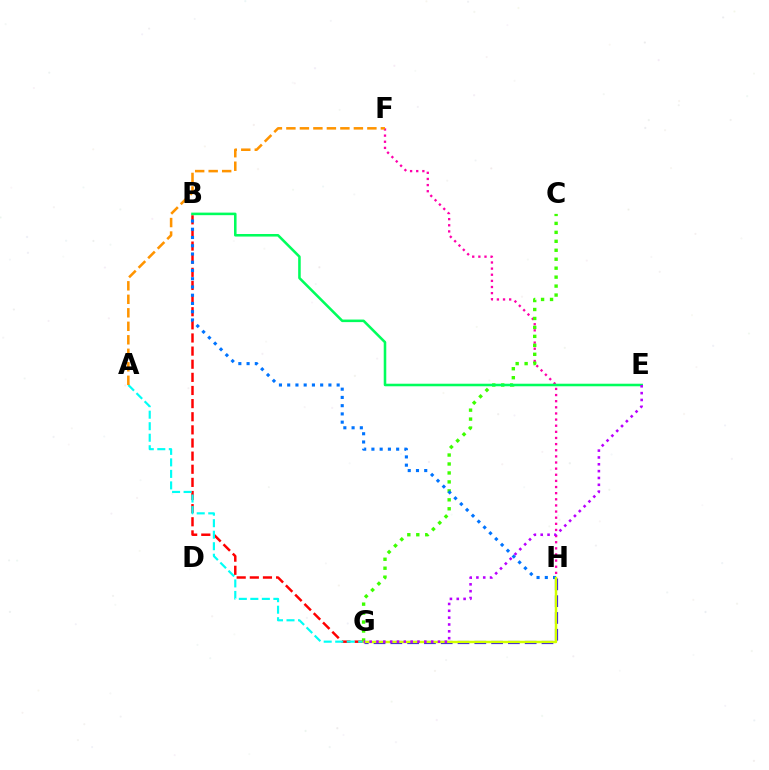{('B', 'G'): [{'color': '#ff0000', 'line_style': 'dashed', 'thickness': 1.78}], ('F', 'H'): [{'color': '#ff00ac', 'line_style': 'dotted', 'thickness': 1.67}], ('A', 'G'): [{'color': '#00fff6', 'line_style': 'dashed', 'thickness': 1.56}], ('G', 'H'): [{'color': '#2500ff', 'line_style': 'dashed', 'thickness': 2.28}, {'color': '#d1ff00', 'line_style': 'solid', 'thickness': 1.77}], ('C', 'G'): [{'color': '#3dff00', 'line_style': 'dotted', 'thickness': 2.43}], ('B', 'H'): [{'color': '#0074ff', 'line_style': 'dotted', 'thickness': 2.24}], ('A', 'F'): [{'color': '#ff9400', 'line_style': 'dashed', 'thickness': 1.83}], ('B', 'E'): [{'color': '#00ff5c', 'line_style': 'solid', 'thickness': 1.84}], ('E', 'G'): [{'color': '#b900ff', 'line_style': 'dotted', 'thickness': 1.86}]}